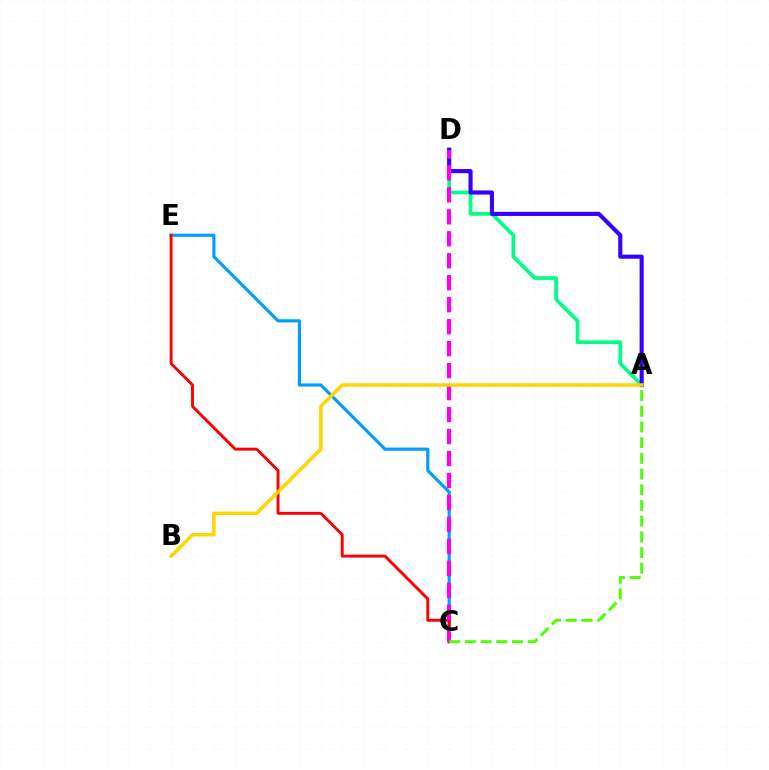{('A', 'D'): [{'color': '#00ff86', 'line_style': 'solid', 'thickness': 2.66}, {'color': '#3700ff', 'line_style': 'solid', 'thickness': 2.97}], ('C', 'E'): [{'color': '#009eff', 'line_style': 'solid', 'thickness': 2.28}, {'color': '#ff0000', 'line_style': 'solid', 'thickness': 2.09}], ('C', 'D'): [{'color': '#ff00ed', 'line_style': 'dashed', 'thickness': 2.99}], ('A', 'B'): [{'color': '#ffd500', 'line_style': 'solid', 'thickness': 2.51}], ('A', 'C'): [{'color': '#4fff00', 'line_style': 'dashed', 'thickness': 2.13}]}